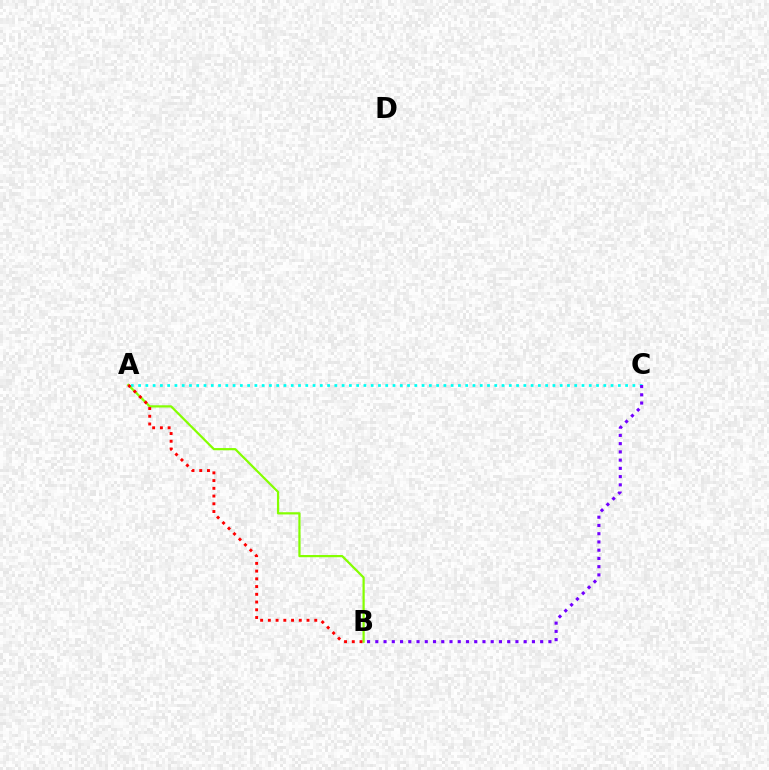{('A', 'C'): [{'color': '#00fff6', 'line_style': 'dotted', 'thickness': 1.97}], ('B', 'C'): [{'color': '#7200ff', 'line_style': 'dotted', 'thickness': 2.24}], ('A', 'B'): [{'color': '#84ff00', 'line_style': 'solid', 'thickness': 1.59}, {'color': '#ff0000', 'line_style': 'dotted', 'thickness': 2.1}]}